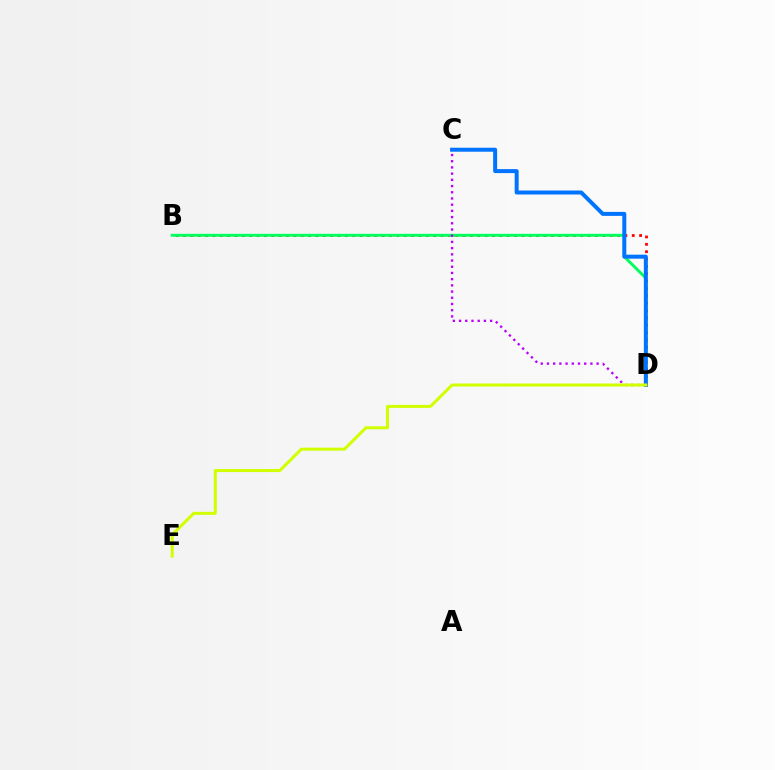{('B', 'D'): [{'color': '#ff0000', 'line_style': 'dotted', 'thickness': 2.0}, {'color': '#00ff5c', 'line_style': 'solid', 'thickness': 2.1}], ('C', 'D'): [{'color': '#0074ff', 'line_style': 'solid', 'thickness': 2.87}, {'color': '#b900ff', 'line_style': 'dotted', 'thickness': 1.69}], ('D', 'E'): [{'color': '#d1ff00', 'line_style': 'solid', 'thickness': 2.17}]}